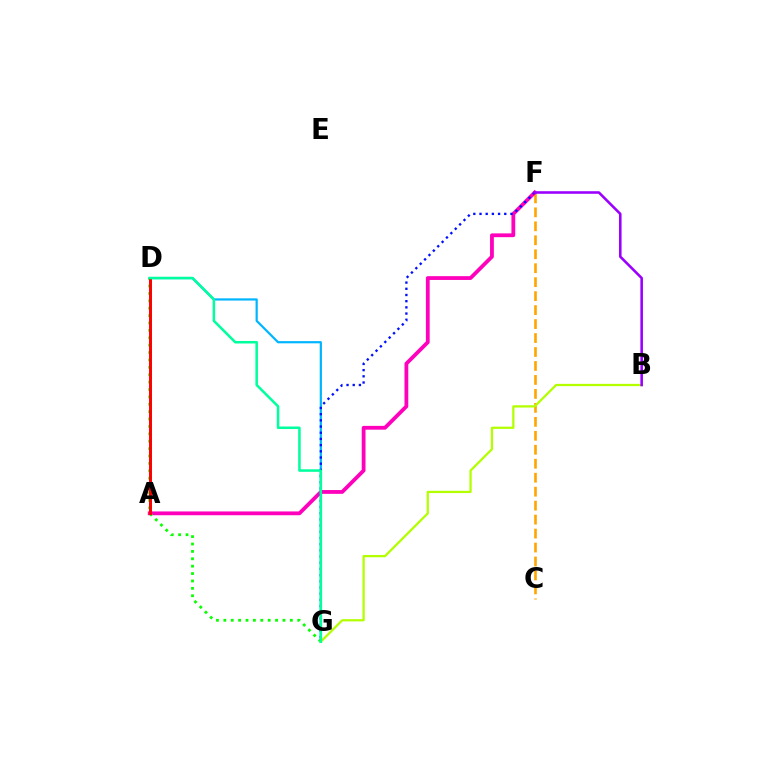{('C', 'F'): [{'color': '#ffa500', 'line_style': 'dashed', 'thickness': 1.9}], ('A', 'F'): [{'color': '#ff00bd', 'line_style': 'solid', 'thickness': 2.73}], ('D', 'G'): [{'color': '#00b5ff', 'line_style': 'solid', 'thickness': 1.58}, {'color': '#08ff00', 'line_style': 'dotted', 'thickness': 2.01}, {'color': '#00ff9d', 'line_style': 'solid', 'thickness': 1.82}], ('F', 'G'): [{'color': '#0010ff', 'line_style': 'dotted', 'thickness': 1.68}], ('A', 'D'): [{'color': '#ff0000', 'line_style': 'solid', 'thickness': 2.14}], ('B', 'G'): [{'color': '#b3ff00', 'line_style': 'solid', 'thickness': 1.63}], ('B', 'F'): [{'color': '#9b00ff', 'line_style': 'solid', 'thickness': 1.86}]}